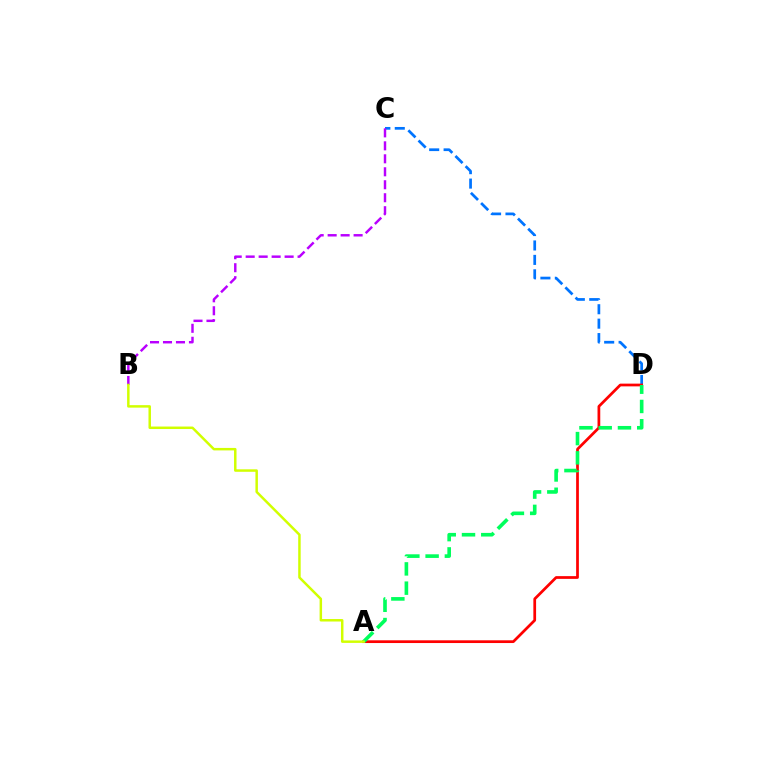{('C', 'D'): [{'color': '#0074ff', 'line_style': 'dashed', 'thickness': 1.96}], ('B', 'C'): [{'color': '#b900ff', 'line_style': 'dashed', 'thickness': 1.76}], ('A', 'D'): [{'color': '#ff0000', 'line_style': 'solid', 'thickness': 1.97}, {'color': '#00ff5c', 'line_style': 'dashed', 'thickness': 2.62}], ('A', 'B'): [{'color': '#d1ff00', 'line_style': 'solid', 'thickness': 1.79}]}